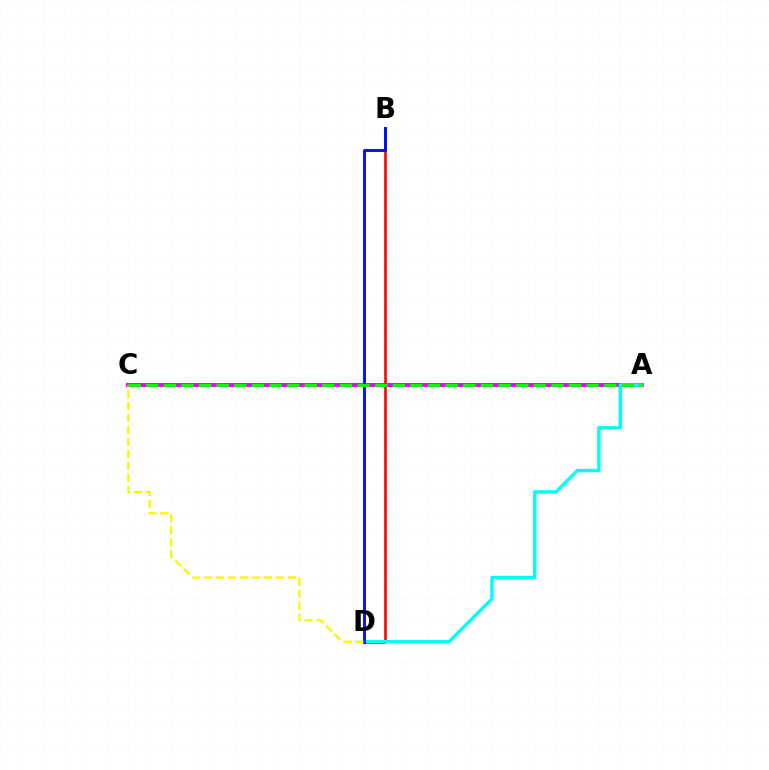{('A', 'C'): [{'color': '#ee00ff', 'line_style': 'solid', 'thickness': 2.92}, {'color': '#08ff00', 'line_style': 'dashed', 'thickness': 2.39}], ('B', 'D'): [{'color': '#ff0000', 'line_style': 'solid', 'thickness': 1.88}, {'color': '#0010ff', 'line_style': 'solid', 'thickness': 2.09}], ('A', 'D'): [{'color': '#00fff6', 'line_style': 'solid', 'thickness': 2.45}], ('C', 'D'): [{'color': '#fcf500', 'line_style': 'dashed', 'thickness': 1.62}]}